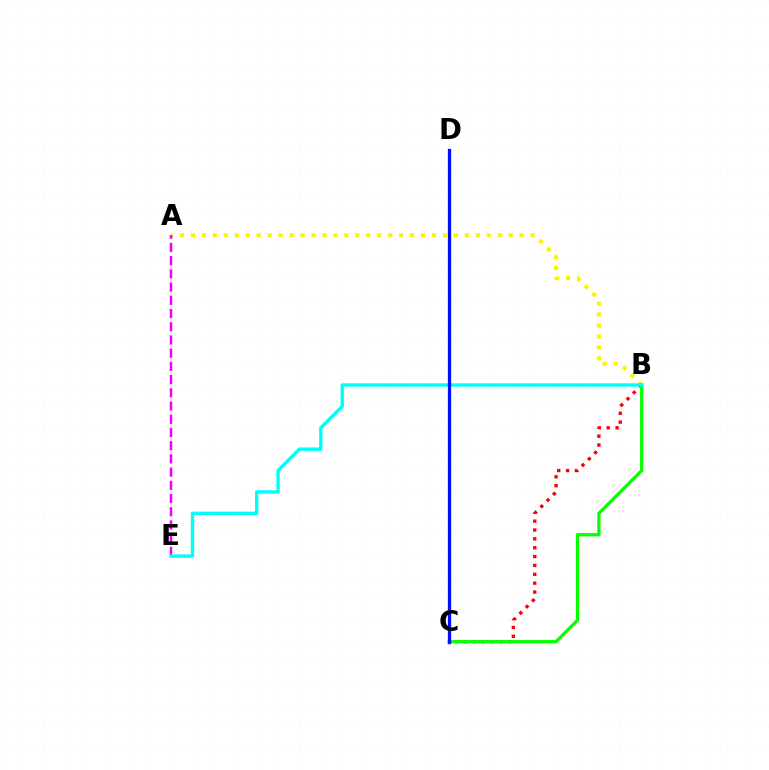{('A', 'B'): [{'color': '#fcf500', 'line_style': 'dotted', 'thickness': 2.98}], ('B', 'C'): [{'color': '#ff0000', 'line_style': 'dotted', 'thickness': 2.41}, {'color': '#08ff00', 'line_style': 'solid', 'thickness': 2.35}], ('A', 'E'): [{'color': '#ee00ff', 'line_style': 'dashed', 'thickness': 1.8}], ('B', 'E'): [{'color': '#00fff6', 'line_style': 'solid', 'thickness': 2.45}], ('C', 'D'): [{'color': '#0010ff', 'line_style': 'solid', 'thickness': 2.36}]}